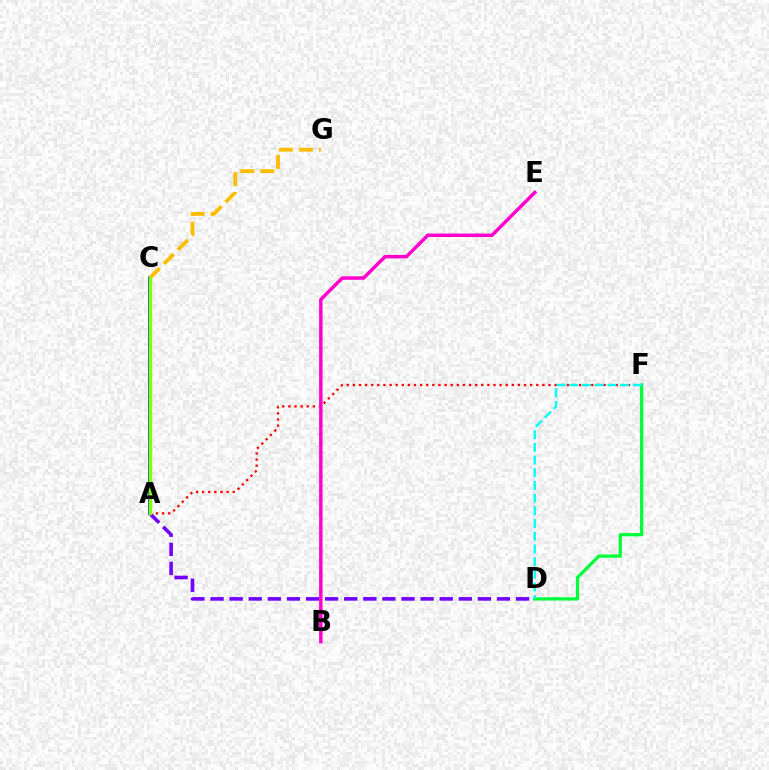{('A', 'C'): [{'color': '#004bff', 'line_style': 'solid', 'thickness': 2.79}, {'color': '#84ff00', 'line_style': 'solid', 'thickness': 2.47}], ('A', 'F'): [{'color': '#ff0000', 'line_style': 'dotted', 'thickness': 1.66}], ('A', 'D'): [{'color': '#7200ff', 'line_style': 'dashed', 'thickness': 2.59}], ('D', 'F'): [{'color': '#00ff39', 'line_style': 'solid', 'thickness': 2.34}, {'color': '#00fff6', 'line_style': 'dashed', 'thickness': 1.72}], ('C', 'G'): [{'color': '#ffbd00', 'line_style': 'dashed', 'thickness': 2.72}], ('B', 'E'): [{'color': '#ff00cf', 'line_style': 'solid', 'thickness': 2.49}]}